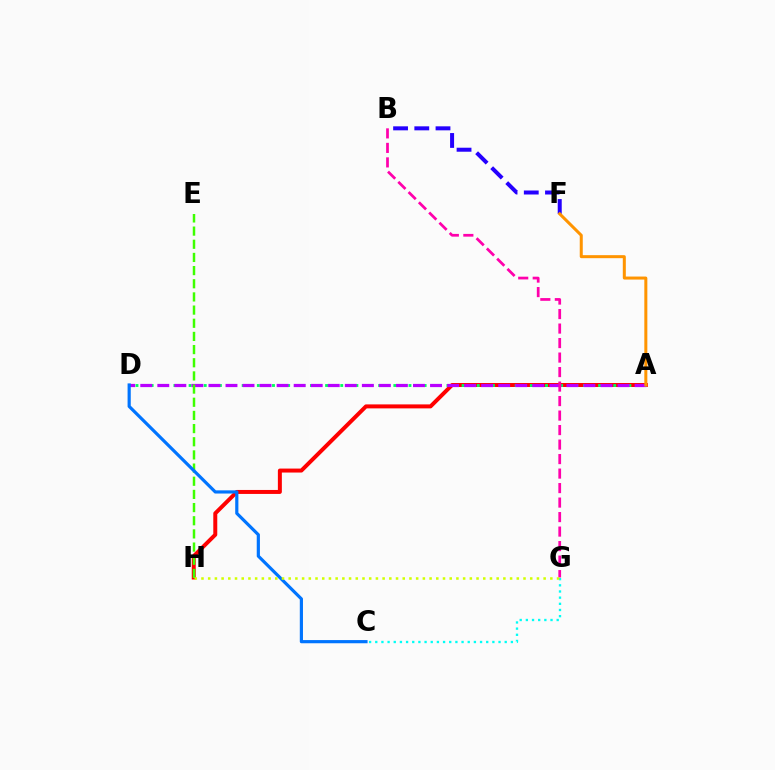{('A', 'H'): [{'color': '#ff0000', 'line_style': 'solid', 'thickness': 2.86}], ('B', 'F'): [{'color': '#2500ff', 'line_style': 'dashed', 'thickness': 2.88}], ('A', 'D'): [{'color': '#00ff5c', 'line_style': 'dotted', 'thickness': 2.06}, {'color': '#b900ff', 'line_style': 'dashed', 'thickness': 2.32}], ('E', 'H'): [{'color': '#3dff00', 'line_style': 'dashed', 'thickness': 1.79}], ('C', 'G'): [{'color': '#00fff6', 'line_style': 'dotted', 'thickness': 1.67}], ('C', 'D'): [{'color': '#0074ff', 'line_style': 'solid', 'thickness': 2.29}], ('B', 'G'): [{'color': '#ff00ac', 'line_style': 'dashed', 'thickness': 1.97}], ('A', 'F'): [{'color': '#ff9400', 'line_style': 'solid', 'thickness': 2.17}], ('G', 'H'): [{'color': '#d1ff00', 'line_style': 'dotted', 'thickness': 1.82}]}